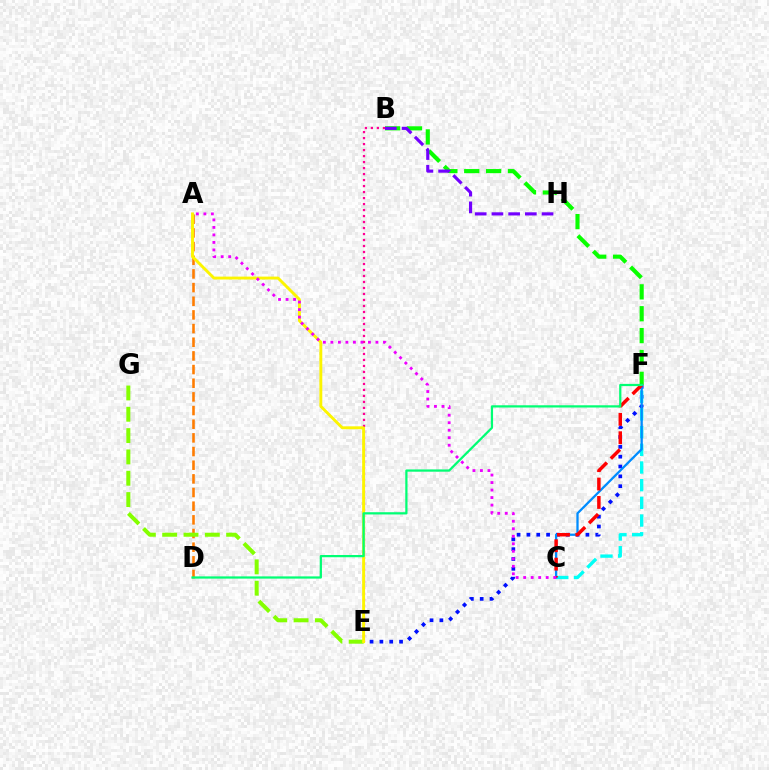{('E', 'F'): [{'color': '#0010ff', 'line_style': 'dotted', 'thickness': 2.67}], ('C', 'F'): [{'color': '#00fff6', 'line_style': 'dashed', 'thickness': 2.4}, {'color': '#008cff', 'line_style': 'solid', 'thickness': 1.64}, {'color': '#ff0000', 'line_style': 'dashed', 'thickness': 2.5}], ('B', 'F'): [{'color': '#08ff00', 'line_style': 'dashed', 'thickness': 2.97}], ('A', 'D'): [{'color': '#ff7c00', 'line_style': 'dashed', 'thickness': 1.86}], ('B', 'E'): [{'color': '#ff0094', 'line_style': 'dotted', 'thickness': 1.63}], ('B', 'H'): [{'color': '#7200ff', 'line_style': 'dashed', 'thickness': 2.27}], ('E', 'G'): [{'color': '#84ff00', 'line_style': 'dashed', 'thickness': 2.9}], ('A', 'E'): [{'color': '#fcf500', 'line_style': 'solid', 'thickness': 2.09}], ('A', 'C'): [{'color': '#ee00ff', 'line_style': 'dotted', 'thickness': 2.04}], ('D', 'F'): [{'color': '#00ff74', 'line_style': 'solid', 'thickness': 1.61}]}